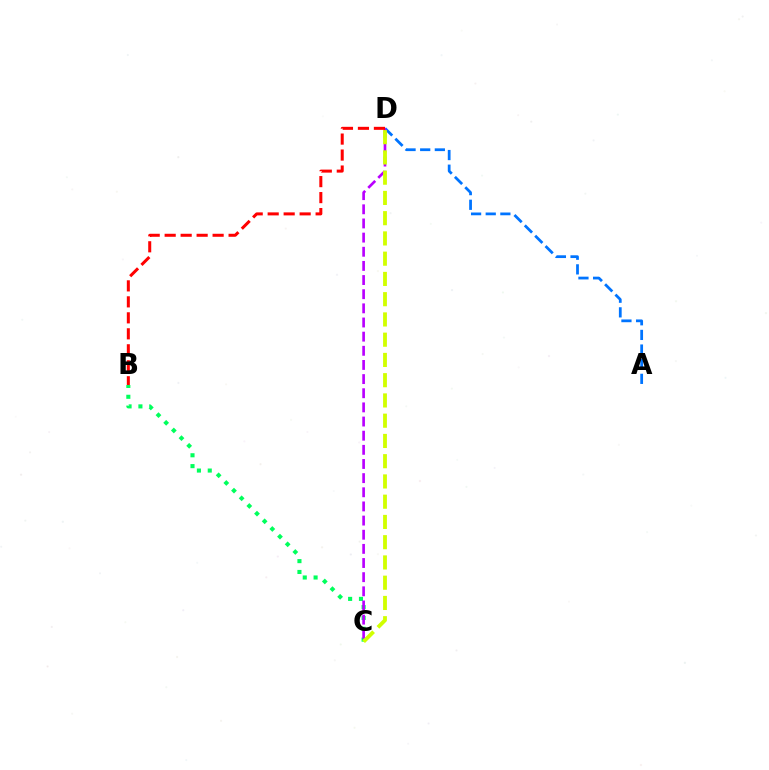{('B', 'C'): [{'color': '#00ff5c', 'line_style': 'dotted', 'thickness': 2.95}], ('A', 'D'): [{'color': '#0074ff', 'line_style': 'dashed', 'thickness': 1.99}], ('C', 'D'): [{'color': '#b900ff', 'line_style': 'dashed', 'thickness': 1.92}, {'color': '#d1ff00', 'line_style': 'dashed', 'thickness': 2.75}], ('B', 'D'): [{'color': '#ff0000', 'line_style': 'dashed', 'thickness': 2.17}]}